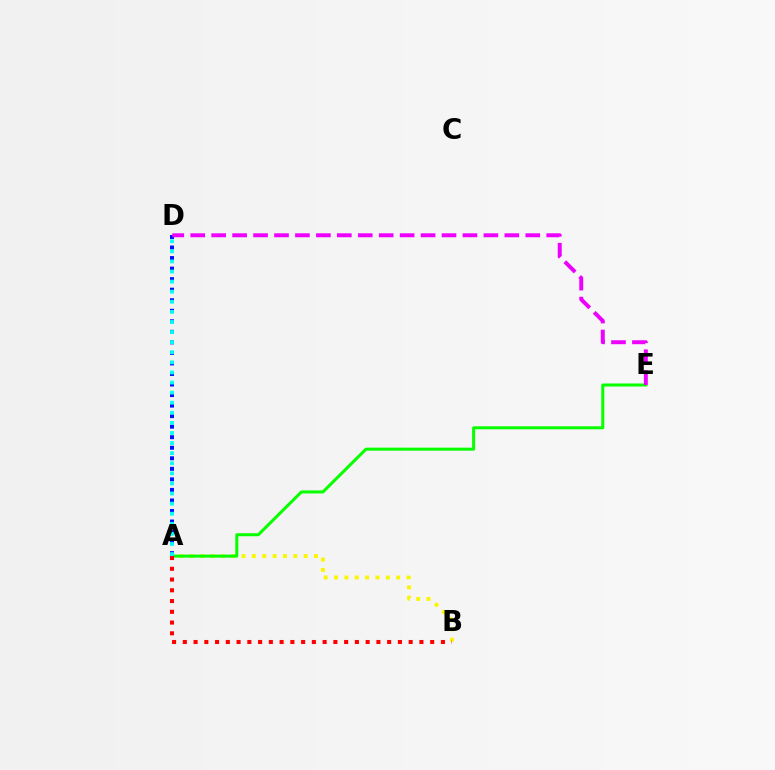{('A', 'B'): [{'color': '#fcf500', 'line_style': 'dotted', 'thickness': 2.81}, {'color': '#ff0000', 'line_style': 'dotted', 'thickness': 2.92}], ('A', 'D'): [{'color': '#0010ff', 'line_style': 'dotted', 'thickness': 2.86}, {'color': '#00fff6', 'line_style': 'dotted', 'thickness': 2.74}], ('A', 'E'): [{'color': '#08ff00', 'line_style': 'solid', 'thickness': 2.18}], ('D', 'E'): [{'color': '#ee00ff', 'line_style': 'dashed', 'thickness': 2.84}]}